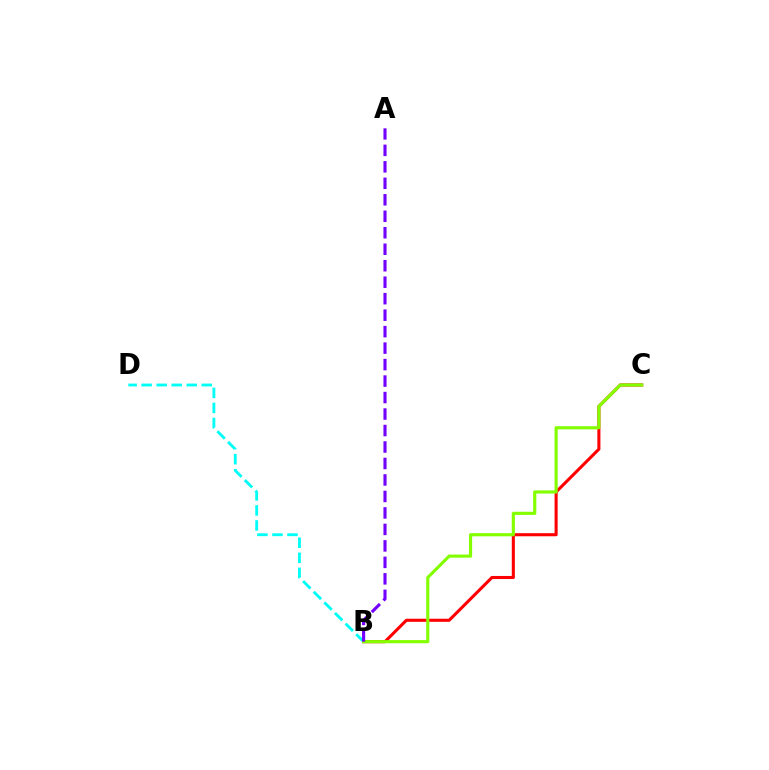{('B', 'D'): [{'color': '#00fff6', 'line_style': 'dashed', 'thickness': 2.04}], ('B', 'C'): [{'color': '#ff0000', 'line_style': 'solid', 'thickness': 2.22}, {'color': '#84ff00', 'line_style': 'solid', 'thickness': 2.27}], ('A', 'B'): [{'color': '#7200ff', 'line_style': 'dashed', 'thickness': 2.24}]}